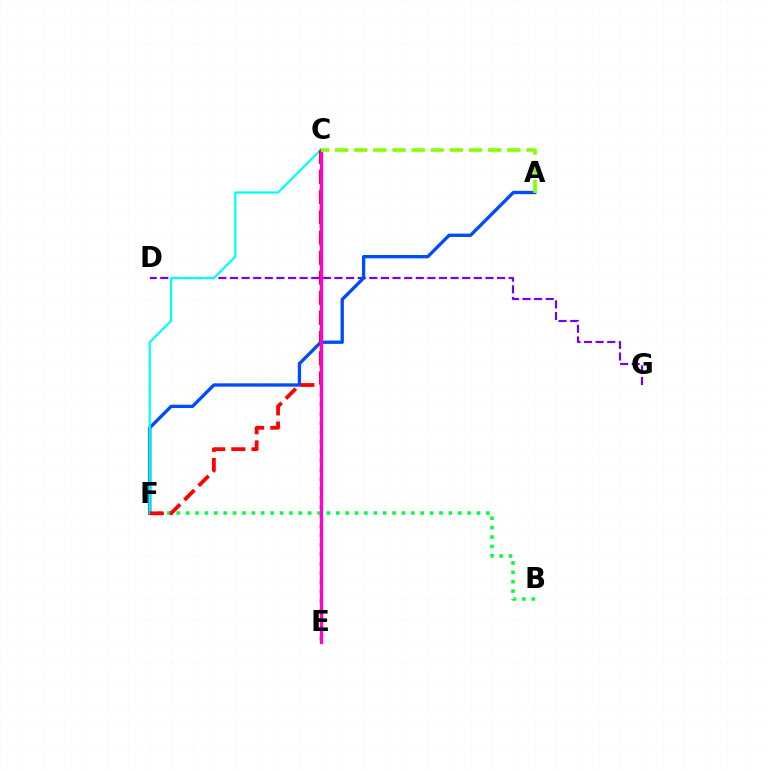{('D', 'G'): [{'color': '#7200ff', 'line_style': 'dashed', 'thickness': 1.58}], ('A', 'F'): [{'color': '#004bff', 'line_style': 'solid', 'thickness': 2.4}], ('C', 'F'): [{'color': '#00fff6', 'line_style': 'solid', 'thickness': 1.6}, {'color': '#ff0000', 'line_style': 'dashed', 'thickness': 2.73}], ('B', 'F'): [{'color': '#00ff39', 'line_style': 'dotted', 'thickness': 2.55}], ('C', 'E'): [{'color': '#ffbd00', 'line_style': 'dotted', 'thickness': 2.54}, {'color': '#ff00cf', 'line_style': 'solid', 'thickness': 2.38}], ('A', 'C'): [{'color': '#84ff00', 'line_style': 'dashed', 'thickness': 2.6}]}